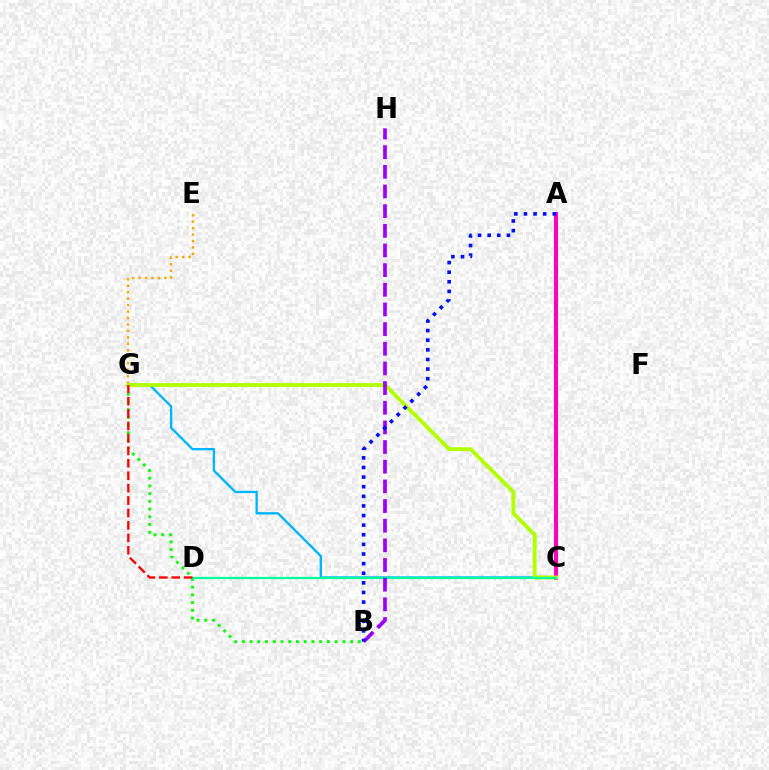{('C', 'G'): [{'color': '#00b5ff', 'line_style': 'solid', 'thickness': 1.71}, {'color': '#b3ff00', 'line_style': 'solid', 'thickness': 2.78}], ('A', 'C'): [{'color': '#ff00bd', 'line_style': 'solid', 'thickness': 2.92}], ('B', 'G'): [{'color': '#08ff00', 'line_style': 'dotted', 'thickness': 2.1}], ('E', 'G'): [{'color': '#ffa500', 'line_style': 'dotted', 'thickness': 1.75}], ('C', 'D'): [{'color': '#00ff9d', 'line_style': 'solid', 'thickness': 1.6}], ('B', 'H'): [{'color': '#9b00ff', 'line_style': 'dashed', 'thickness': 2.67}], ('A', 'B'): [{'color': '#0010ff', 'line_style': 'dotted', 'thickness': 2.61}], ('D', 'G'): [{'color': '#ff0000', 'line_style': 'dashed', 'thickness': 1.69}]}